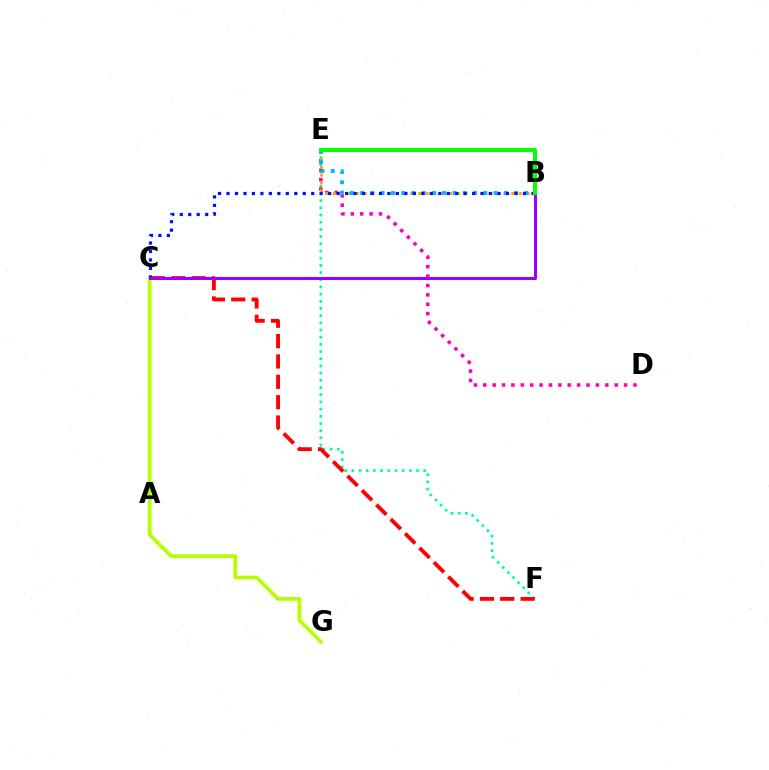{('C', 'G'): [{'color': '#b3ff00', 'line_style': 'solid', 'thickness': 2.67}], ('E', 'F'): [{'color': '#00ff9d', 'line_style': 'dotted', 'thickness': 1.95}], ('C', 'F'): [{'color': '#ff0000', 'line_style': 'dashed', 'thickness': 2.77}], ('D', 'E'): [{'color': '#ff00bd', 'line_style': 'dotted', 'thickness': 2.55}], ('B', 'E'): [{'color': '#ffa500', 'line_style': 'dotted', 'thickness': 2.11}, {'color': '#00b5ff', 'line_style': 'dotted', 'thickness': 2.79}, {'color': '#08ff00', 'line_style': 'solid', 'thickness': 2.89}], ('B', 'C'): [{'color': '#0010ff', 'line_style': 'dotted', 'thickness': 2.3}, {'color': '#9b00ff', 'line_style': 'solid', 'thickness': 2.17}]}